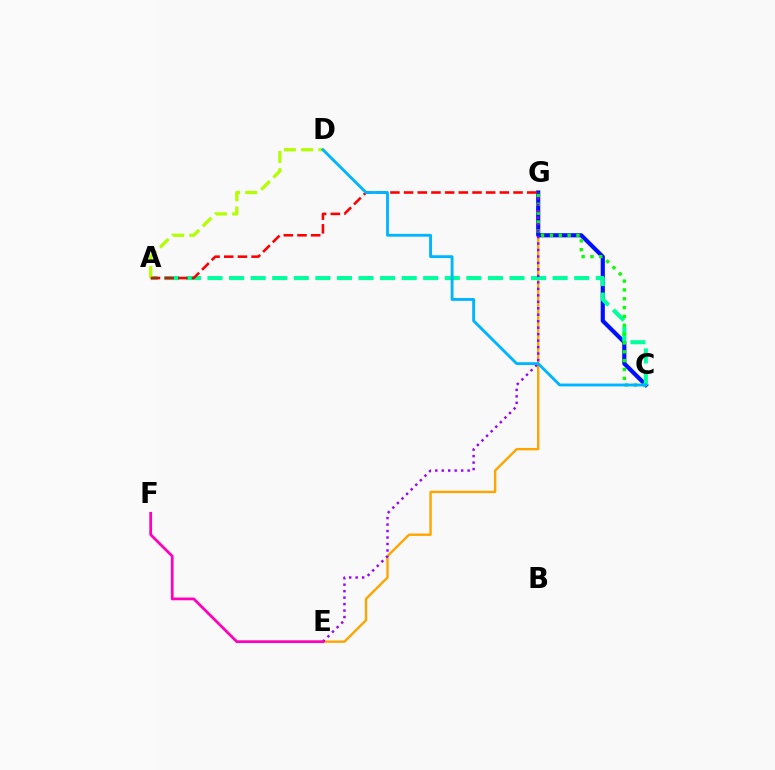{('E', 'G'): [{'color': '#ffa500', 'line_style': 'solid', 'thickness': 1.72}, {'color': '#9b00ff', 'line_style': 'dotted', 'thickness': 1.76}], ('C', 'G'): [{'color': '#0010ff', 'line_style': 'solid', 'thickness': 2.99}, {'color': '#08ff00', 'line_style': 'dotted', 'thickness': 2.4}], ('A', 'C'): [{'color': '#00ff9d', 'line_style': 'dashed', 'thickness': 2.93}], ('A', 'D'): [{'color': '#b3ff00', 'line_style': 'dashed', 'thickness': 2.34}], ('A', 'G'): [{'color': '#ff0000', 'line_style': 'dashed', 'thickness': 1.86}], ('C', 'D'): [{'color': '#00b5ff', 'line_style': 'solid', 'thickness': 2.05}], ('E', 'F'): [{'color': '#ff00bd', 'line_style': 'solid', 'thickness': 1.98}]}